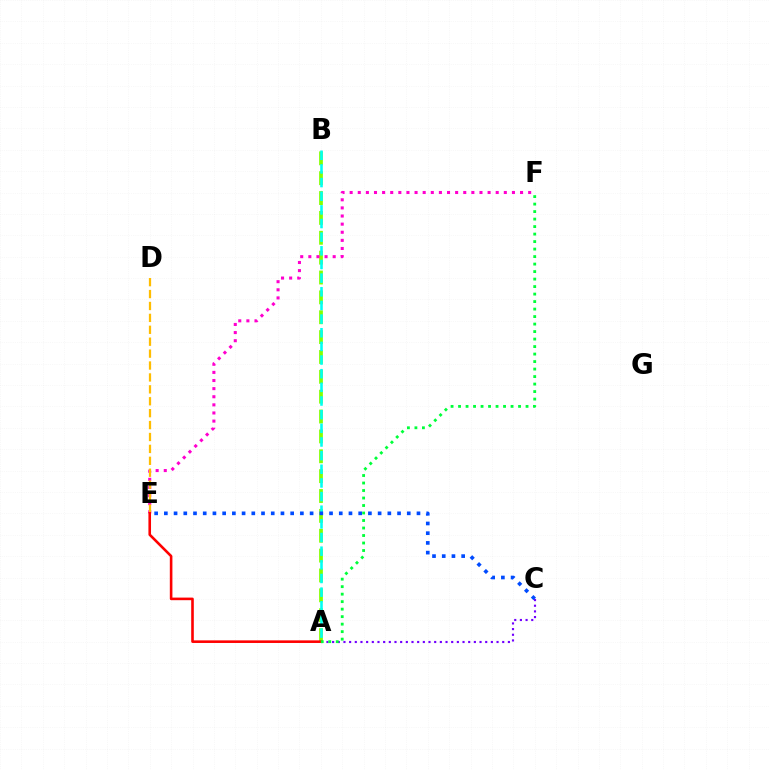{('A', 'B'): [{'color': '#84ff00', 'line_style': 'dashed', 'thickness': 2.7}, {'color': '#00fff6', 'line_style': 'dashed', 'thickness': 1.85}], ('C', 'E'): [{'color': '#004bff', 'line_style': 'dotted', 'thickness': 2.64}], ('A', 'C'): [{'color': '#7200ff', 'line_style': 'dotted', 'thickness': 1.54}], ('E', 'F'): [{'color': '#ff00cf', 'line_style': 'dotted', 'thickness': 2.2}], ('D', 'E'): [{'color': '#ffbd00', 'line_style': 'dashed', 'thickness': 1.62}], ('A', 'E'): [{'color': '#ff0000', 'line_style': 'solid', 'thickness': 1.87}], ('A', 'F'): [{'color': '#00ff39', 'line_style': 'dotted', 'thickness': 2.04}]}